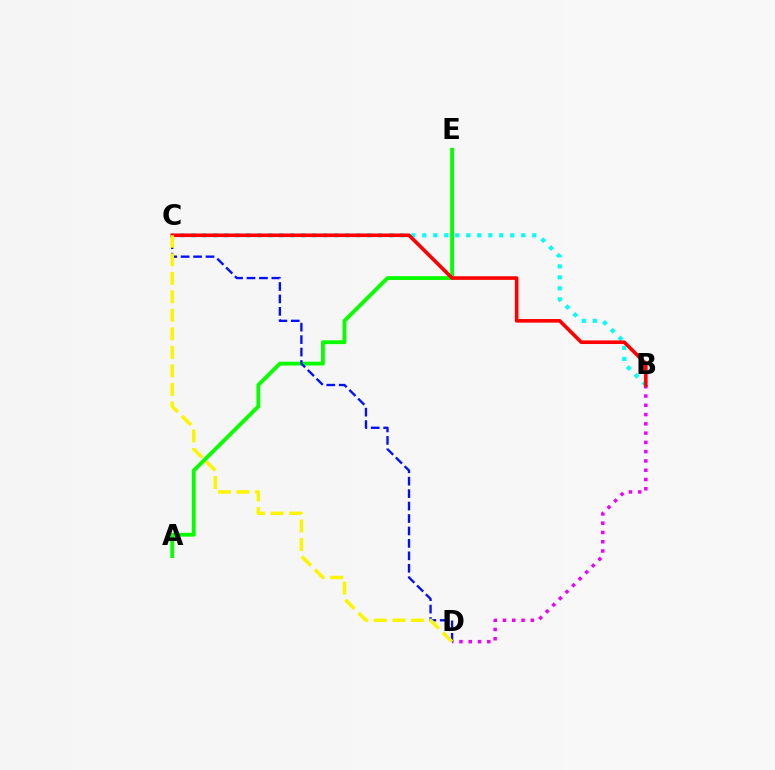{('B', 'D'): [{'color': '#ee00ff', 'line_style': 'dotted', 'thickness': 2.52}], ('B', 'C'): [{'color': '#00fff6', 'line_style': 'dotted', 'thickness': 2.99}, {'color': '#ff0000', 'line_style': 'solid', 'thickness': 2.59}], ('A', 'E'): [{'color': '#08ff00', 'line_style': 'solid', 'thickness': 2.76}], ('C', 'D'): [{'color': '#0010ff', 'line_style': 'dashed', 'thickness': 1.69}, {'color': '#fcf500', 'line_style': 'dashed', 'thickness': 2.51}]}